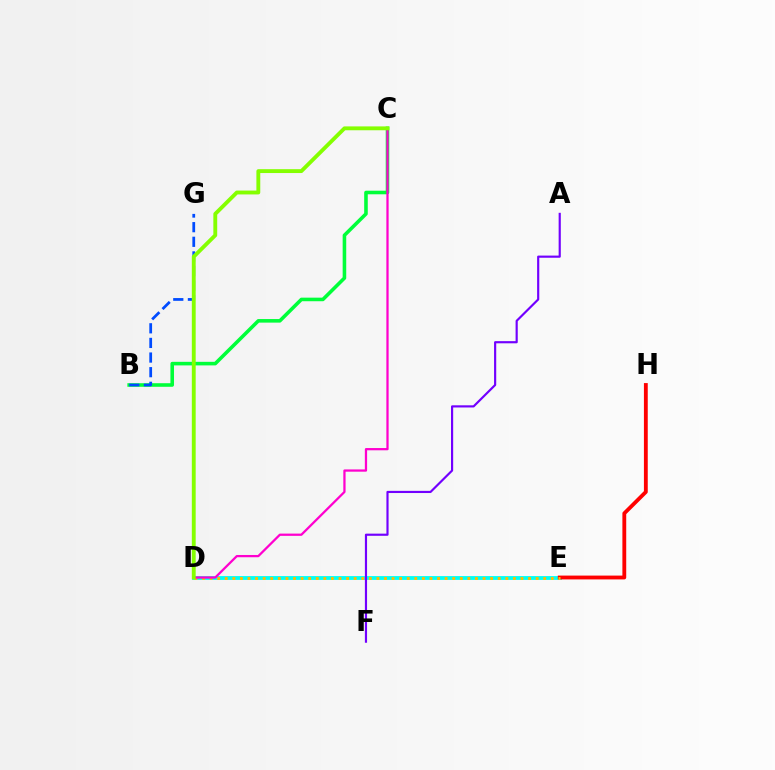{('D', 'E'): [{'color': '#00fff6', 'line_style': 'solid', 'thickness': 2.76}, {'color': '#ffbd00', 'line_style': 'dotted', 'thickness': 2.06}], ('E', 'H'): [{'color': '#ff0000', 'line_style': 'solid', 'thickness': 2.76}], ('B', 'C'): [{'color': '#00ff39', 'line_style': 'solid', 'thickness': 2.57}], ('B', 'G'): [{'color': '#004bff', 'line_style': 'dashed', 'thickness': 1.99}], ('C', 'D'): [{'color': '#ff00cf', 'line_style': 'solid', 'thickness': 1.63}, {'color': '#84ff00', 'line_style': 'solid', 'thickness': 2.78}], ('A', 'F'): [{'color': '#7200ff', 'line_style': 'solid', 'thickness': 1.56}]}